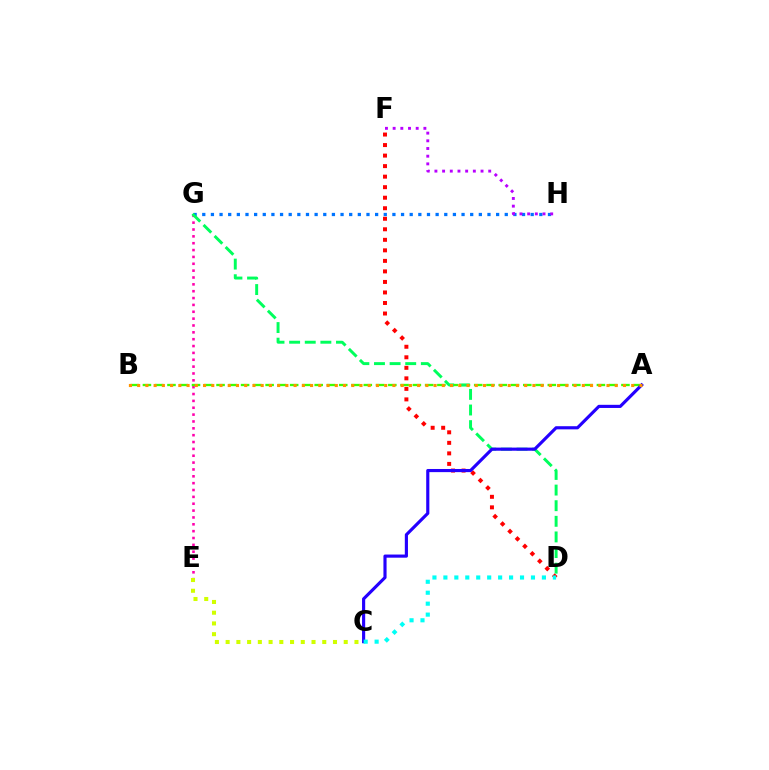{('D', 'F'): [{'color': '#ff0000', 'line_style': 'dotted', 'thickness': 2.86}], ('E', 'G'): [{'color': '#ff00ac', 'line_style': 'dotted', 'thickness': 1.86}], ('G', 'H'): [{'color': '#0074ff', 'line_style': 'dotted', 'thickness': 2.35}], ('C', 'E'): [{'color': '#d1ff00', 'line_style': 'dotted', 'thickness': 2.92}], ('F', 'H'): [{'color': '#b900ff', 'line_style': 'dotted', 'thickness': 2.09}], ('A', 'B'): [{'color': '#3dff00', 'line_style': 'dashed', 'thickness': 1.67}, {'color': '#ff9400', 'line_style': 'dotted', 'thickness': 2.24}], ('D', 'G'): [{'color': '#00ff5c', 'line_style': 'dashed', 'thickness': 2.12}], ('A', 'C'): [{'color': '#2500ff', 'line_style': 'solid', 'thickness': 2.26}], ('C', 'D'): [{'color': '#00fff6', 'line_style': 'dotted', 'thickness': 2.97}]}